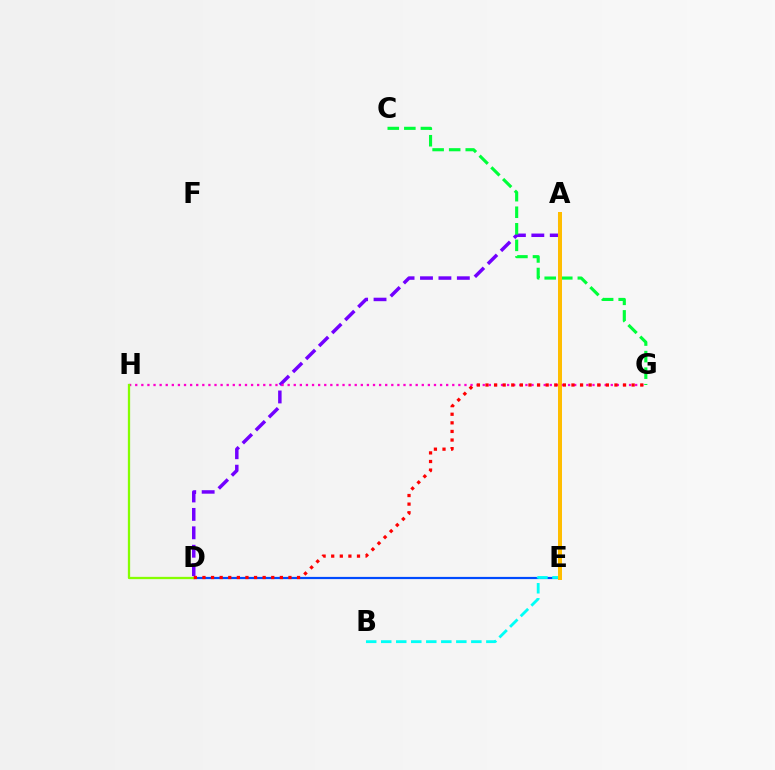{('D', 'E'): [{'color': '#004bff', 'line_style': 'solid', 'thickness': 1.59}], ('A', 'D'): [{'color': '#7200ff', 'line_style': 'dashed', 'thickness': 2.5}], ('B', 'E'): [{'color': '#00fff6', 'line_style': 'dashed', 'thickness': 2.04}], ('C', 'G'): [{'color': '#00ff39', 'line_style': 'dashed', 'thickness': 2.25}], ('A', 'E'): [{'color': '#ffbd00', 'line_style': 'solid', 'thickness': 2.87}], ('G', 'H'): [{'color': '#ff00cf', 'line_style': 'dotted', 'thickness': 1.66}], ('D', 'H'): [{'color': '#84ff00', 'line_style': 'solid', 'thickness': 1.64}], ('D', 'G'): [{'color': '#ff0000', 'line_style': 'dotted', 'thickness': 2.34}]}